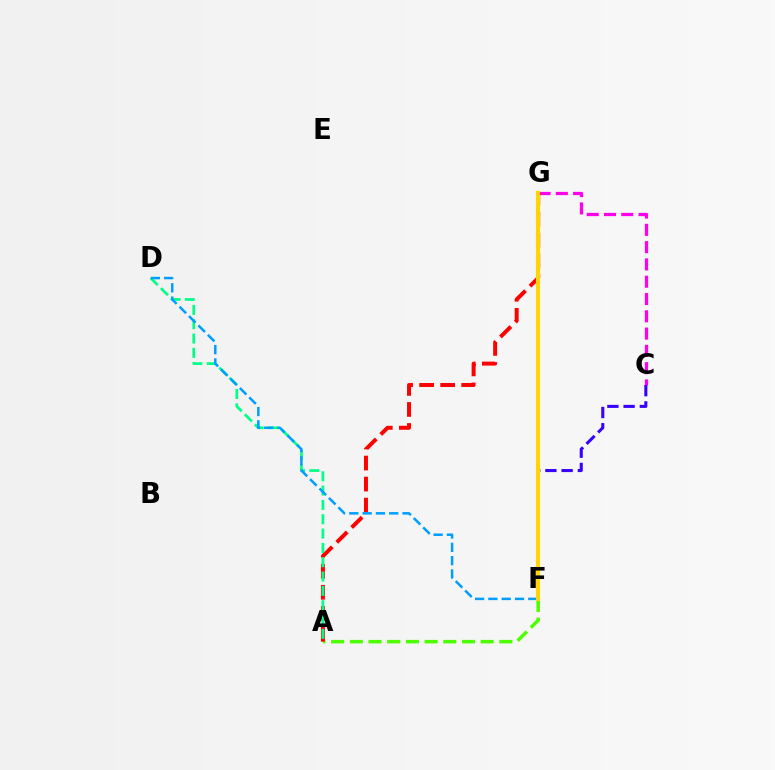{('A', 'F'): [{'color': '#4fff00', 'line_style': 'dashed', 'thickness': 2.54}], ('C', 'G'): [{'color': '#ff00ed', 'line_style': 'dashed', 'thickness': 2.35}], ('A', 'G'): [{'color': '#ff0000', 'line_style': 'dashed', 'thickness': 2.86}], ('A', 'D'): [{'color': '#00ff86', 'line_style': 'dashed', 'thickness': 1.95}], ('C', 'F'): [{'color': '#3700ff', 'line_style': 'dashed', 'thickness': 2.2}], ('D', 'F'): [{'color': '#009eff', 'line_style': 'dashed', 'thickness': 1.81}], ('F', 'G'): [{'color': '#ffd500', 'line_style': 'solid', 'thickness': 2.97}]}